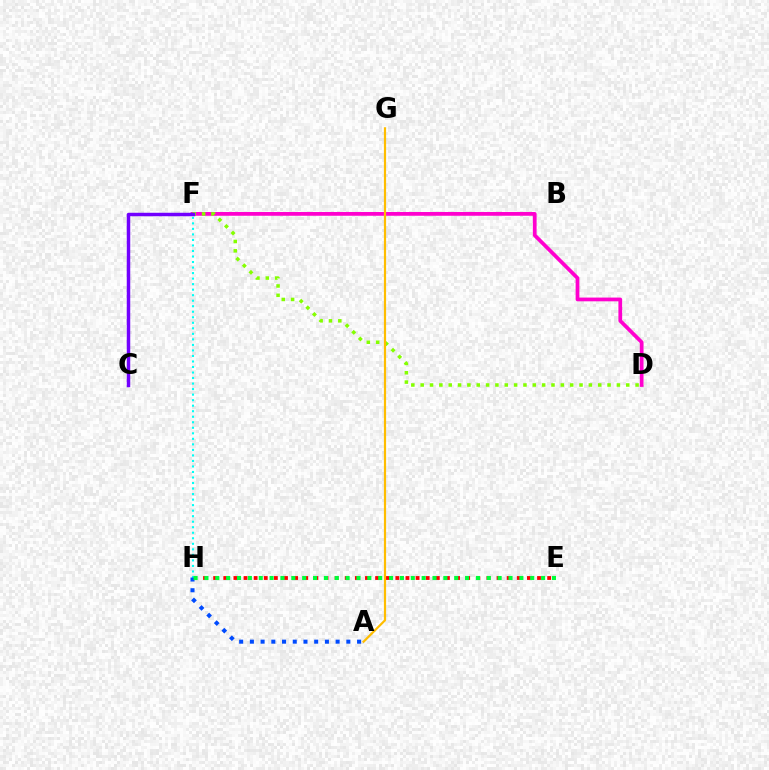{('E', 'H'): [{'color': '#ff0000', 'line_style': 'dotted', 'thickness': 2.75}, {'color': '#00ff39', 'line_style': 'dotted', 'thickness': 2.95}], ('D', 'F'): [{'color': '#ff00cf', 'line_style': 'solid', 'thickness': 2.7}, {'color': '#84ff00', 'line_style': 'dotted', 'thickness': 2.54}], ('F', 'H'): [{'color': '#00fff6', 'line_style': 'dotted', 'thickness': 1.5}], ('A', 'H'): [{'color': '#004bff', 'line_style': 'dotted', 'thickness': 2.91}], ('C', 'F'): [{'color': '#7200ff', 'line_style': 'solid', 'thickness': 2.49}], ('A', 'G'): [{'color': '#ffbd00', 'line_style': 'solid', 'thickness': 1.58}]}